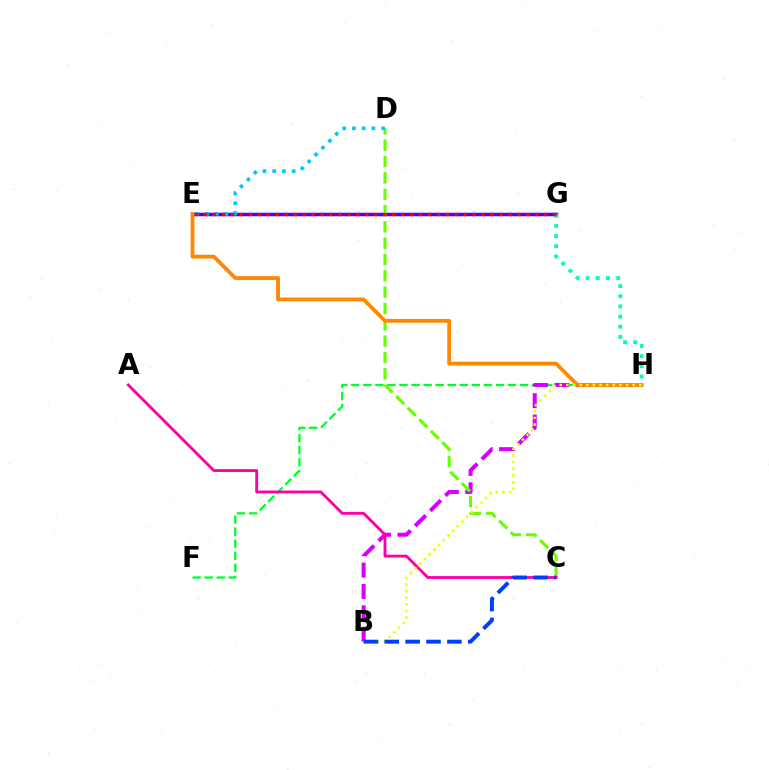{('F', 'H'): [{'color': '#00ff27', 'line_style': 'dashed', 'thickness': 1.64}], ('E', 'G'): [{'color': '#4f00ff', 'line_style': 'solid', 'thickness': 2.52}, {'color': '#ff0000', 'line_style': 'dotted', 'thickness': 2.43}], ('B', 'H'): [{'color': '#d600ff', 'line_style': 'dashed', 'thickness': 2.9}, {'color': '#eeff00', 'line_style': 'dotted', 'thickness': 1.8}], ('C', 'D'): [{'color': '#66ff00', 'line_style': 'dashed', 'thickness': 2.22}], ('E', 'H'): [{'color': '#ff8800', 'line_style': 'solid', 'thickness': 2.75}], ('G', 'H'): [{'color': '#00ffaf', 'line_style': 'dotted', 'thickness': 2.76}], ('A', 'C'): [{'color': '#ff00a0', 'line_style': 'solid', 'thickness': 2.05}], ('D', 'E'): [{'color': '#00c7ff', 'line_style': 'dotted', 'thickness': 2.65}], ('B', 'C'): [{'color': '#003fff', 'line_style': 'dashed', 'thickness': 2.84}]}